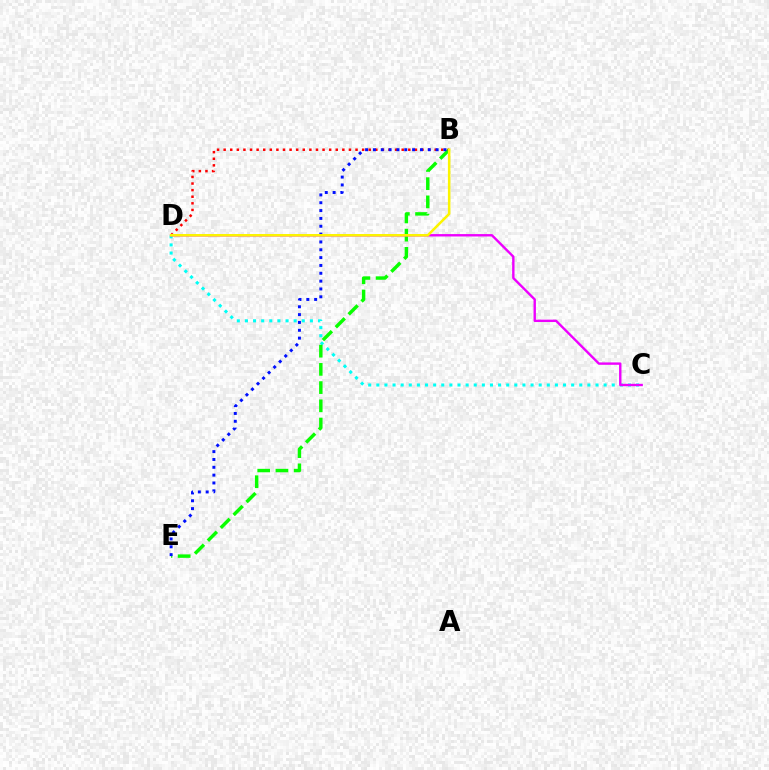{('C', 'D'): [{'color': '#00fff6', 'line_style': 'dotted', 'thickness': 2.21}, {'color': '#ee00ff', 'line_style': 'solid', 'thickness': 1.72}], ('B', 'E'): [{'color': '#08ff00', 'line_style': 'dashed', 'thickness': 2.48}, {'color': '#0010ff', 'line_style': 'dotted', 'thickness': 2.13}], ('B', 'D'): [{'color': '#ff0000', 'line_style': 'dotted', 'thickness': 1.79}, {'color': '#fcf500', 'line_style': 'solid', 'thickness': 1.83}]}